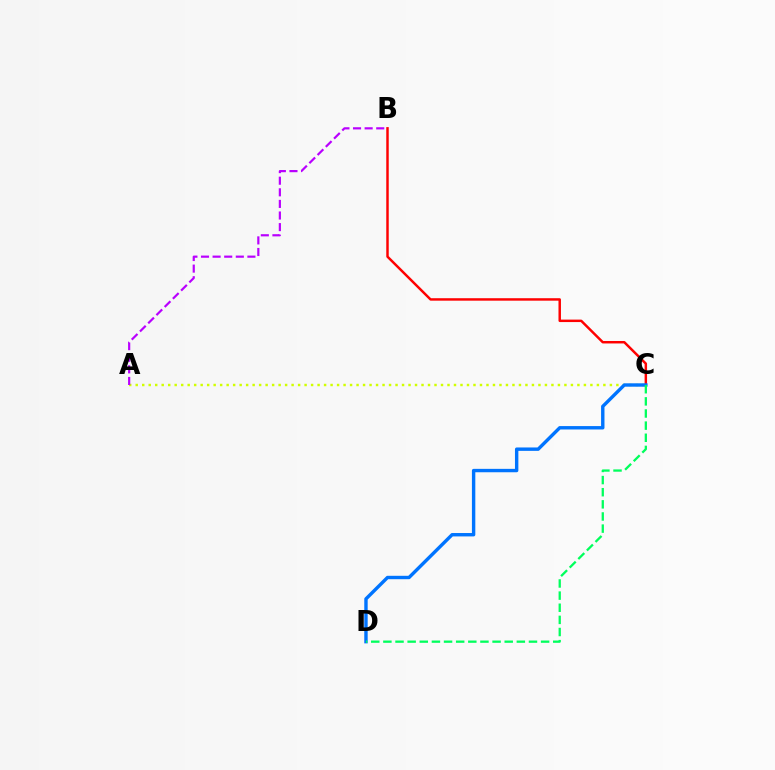{('A', 'C'): [{'color': '#d1ff00', 'line_style': 'dotted', 'thickness': 1.76}], ('B', 'C'): [{'color': '#ff0000', 'line_style': 'solid', 'thickness': 1.77}], ('C', 'D'): [{'color': '#0074ff', 'line_style': 'solid', 'thickness': 2.45}, {'color': '#00ff5c', 'line_style': 'dashed', 'thickness': 1.65}], ('A', 'B'): [{'color': '#b900ff', 'line_style': 'dashed', 'thickness': 1.58}]}